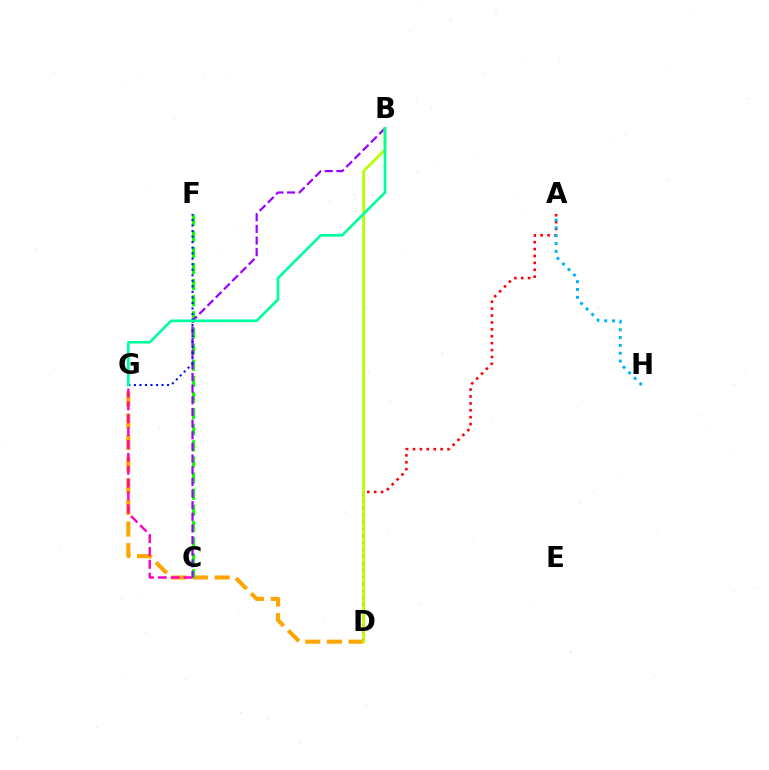{('D', 'G'): [{'color': '#ffa500', 'line_style': 'dashed', 'thickness': 2.94}], ('A', 'D'): [{'color': '#ff0000', 'line_style': 'dotted', 'thickness': 1.88}], ('A', 'H'): [{'color': '#00b5ff', 'line_style': 'dotted', 'thickness': 2.13}], ('C', 'F'): [{'color': '#08ff00', 'line_style': 'dashed', 'thickness': 2.19}], ('B', 'C'): [{'color': '#9b00ff', 'line_style': 'dashed', 'thickness': 1.58}], ('F', 'G'): [{'color': '#0010ff', 'line_style': 'dotted', 'thickness': 1.5}], ('B', 'D'): [{'color': '#b3ff00', 'line_style': 'solid', 'thickness': 1.95}], ('B', 'G'): [{'color': '#00ff9d', 'line_style': 'solid', 'thickness': 1.93}], ('C', 'G'): [{'color': '#ff00bd', 'line_style': 'dashed', 'thickness': 1.75}]}